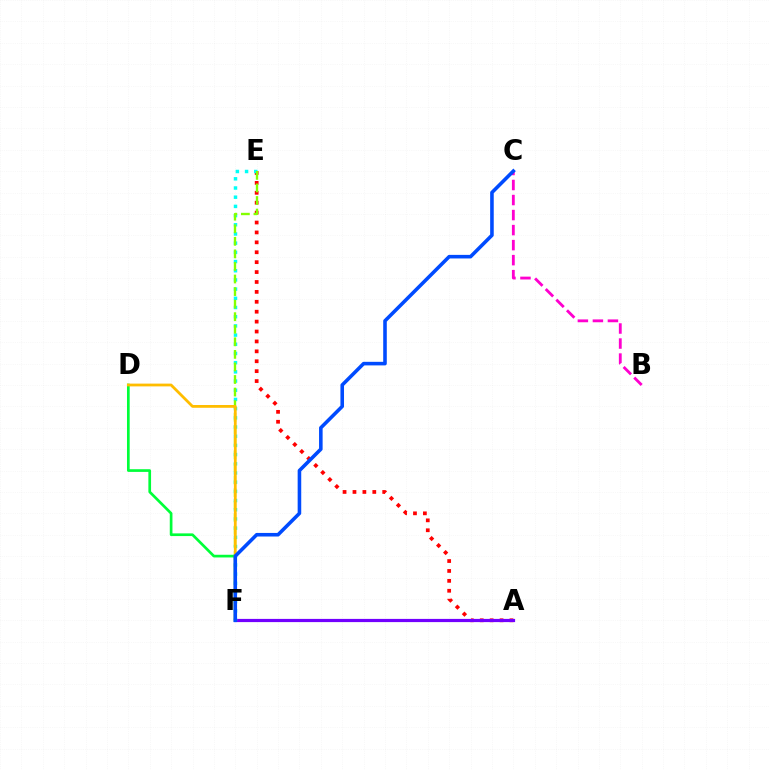{('A', 'E'): [{'color': '#ff0000', 'line_style': 'dotted', 'thickness': 2.69}], ('A', 'F'): [{'color': '#7200ff', 'line_style': 'solid', 'thickness': 2.31}], ('E', 'F'): [{'color': '#00fff6', 'line_style': 'dotted', 'thickness': 2.5}, {'color': '#84ff00', 'line_style': 'dashed', 'thickness': 1.71}], ('B', 'C'): [{'color': '#ff00cf', 'line_style': 'dashed', 'thickness': 2.04}], ('D', 'F'): [{'color': '#00ff39', 'line_style': 'solid', 'thickness': 1.94}, {'color': '#ffbd00', 'line_style': 'solid', 'thickness': 2.0}], ('C', 'F'): [{'color': '#004bff', 'line_style': 'solid', 'thickness': 2.58}]}